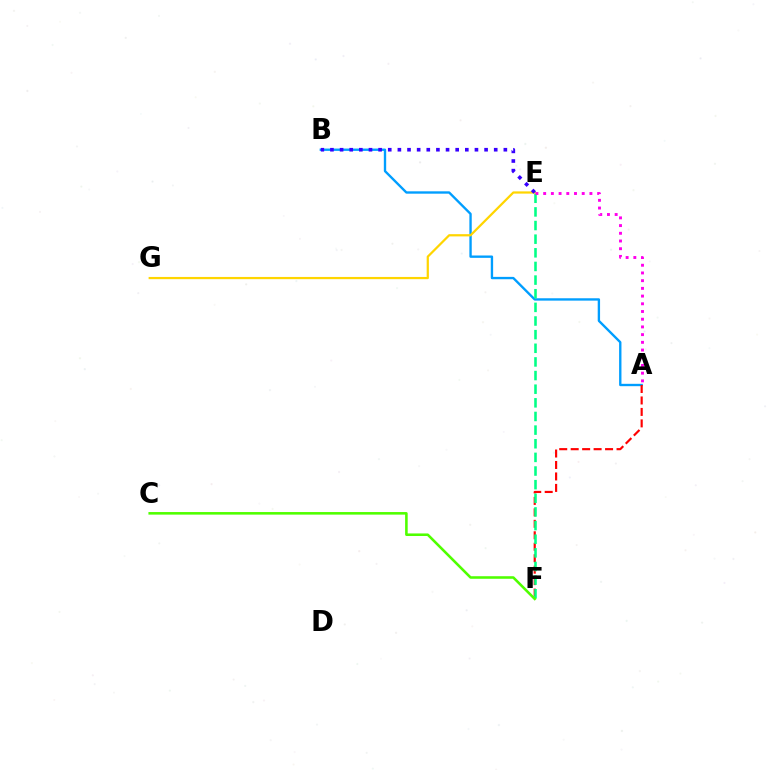{('A', 'B'): [{'color': '#009eff', 'line_style': 'solid', 'thickness': 1.7}], ('A', 'F'): [{'color': '#ff0000', 'line_style': 'dashed', 'thickness': 1.56}], ('E', 'F'): [{'color': '#00ff86', 'line_style': 'dashed', 'thickness': 1.85}], ('E', 'G'): [{'color': '#ffd500', 'line_style': 'solid', 'thickness': 1.6}], ('B', 'E'): [{'color': '#3700ff', 'line_style': 'dotted', 'thickness': 2.62}], ('C', 'F'): [{'color': '#4fff00', 'line_style': 'solid', 'thickness': 1.85}], ('A', 'E'): [{'color': '#ff00ed', 'line_style': 'dotted', 'thickness': 2.09}]}